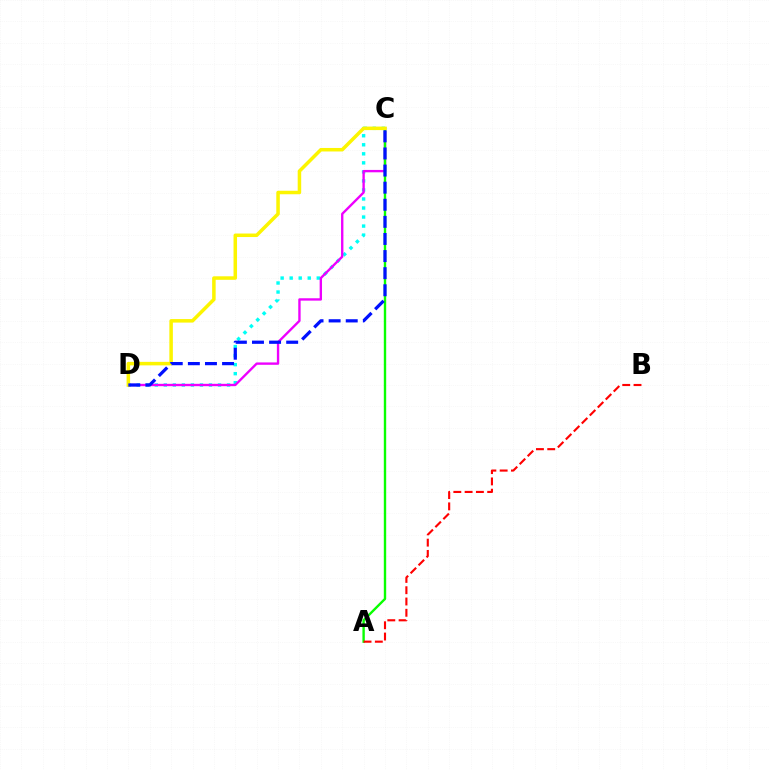{('C', 'D'): [{'color': '#00fff6', 'line_style': 'dotted', 'thickness': 2.45}, {'color': '#ee00ff', 'line_style': 'solid', 'thickness': 1.7}, {'color': '#fcf500', 'line_style': 'solid', 'thickness': 2.53}, {'color': '#0010ff', 'line_style': 'dashed', 'thickness': 2.32}], ('A', 'C'): [{'color': '#08ff00', 'line_style': 'solid', 'thickness': 1.71}], ('A', 'B'): [{'color': '#ff0000', 'line_style': 'dashed', 'thickness': 1.53}]}